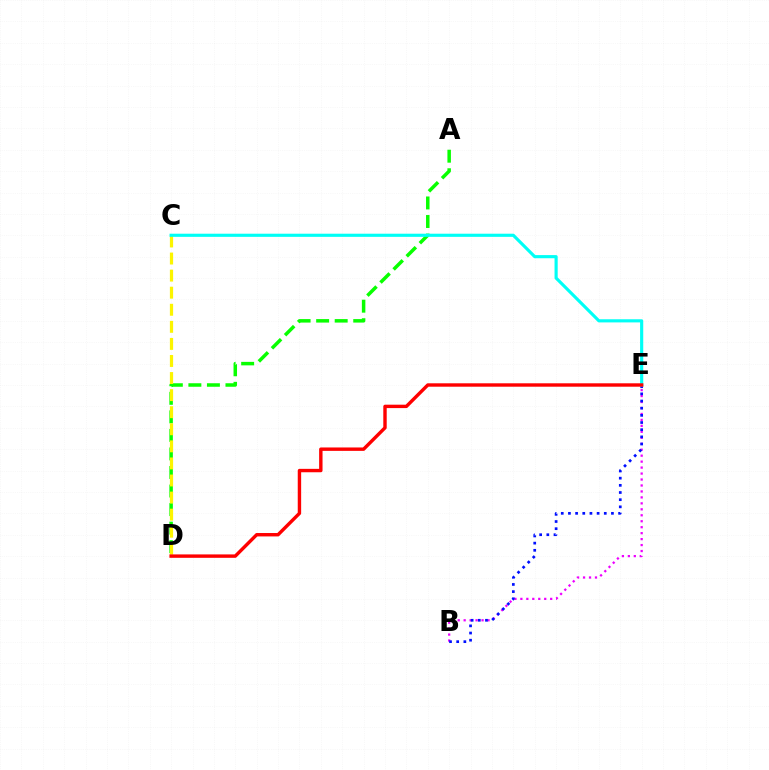{('A', 'D'): [{'color': '#08ff00', 'line_style': 'dashed', 'thickness': 2.52}], ('B', 'E'): [{'color': '#ee00ff', 'line_style': 'dotted', 'thickness': 1.62}, {'color': '#0010ff', 'line_style': 'dotted', 'thickness': 1.95}], ('C', 'D'): [{'color': '#fcf500', 'line_style': 'dashed', 'thickness': 2.32}], ('C', 'E'): [{'color': '#00fff6', 'line_style': 'solid', 'thickness': 2.26}], ('D', 'E'): [{'color': '#ff0000', 'line_style': 'solid', 'thickness': 2.45}]}